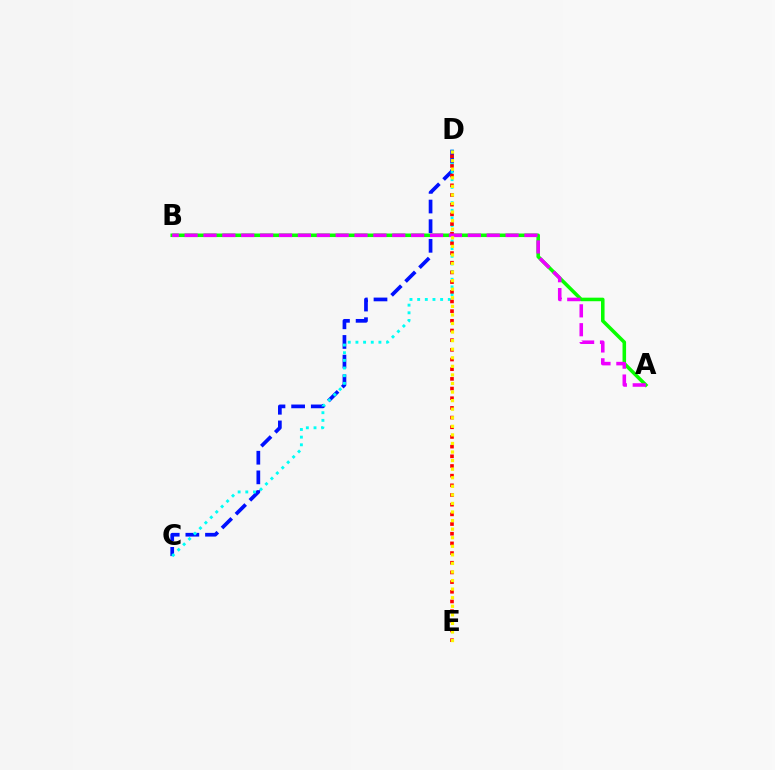{('A', 'B'): [{'color': '#08ff00', 'line_style': 'solid', 'thickness': 2.56}, {'color': '#ee00ff', 'line_style': 'dashed', 'thickness': 2.56}], ('C', 'D'): [{'color': '#0010ff', 'line_style': 'dashed', 'thickness': 2.67}, {'color': '#00fff6', 'line_style': 'dotted', 'thickness': 2.08}], ('D', 'E'): [{'color': '#ff0000', 'line_style': 'dotted', 'thickness': 2.63}, {'color': '#fcf500', 'line_style': 'dotted', 'thickness': 2.33}]}